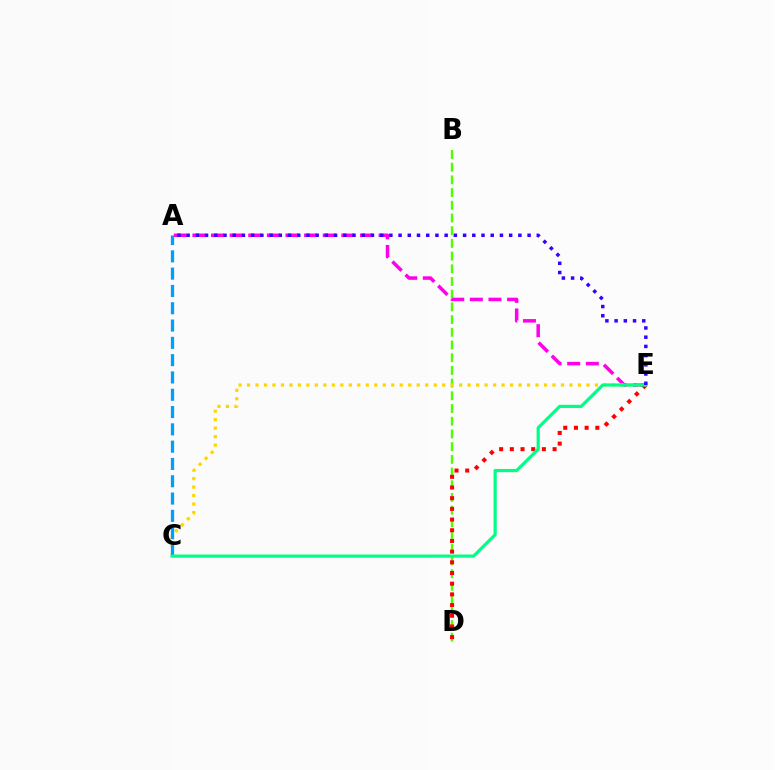{('B', 'D'): [{'color': '#4fff00', 'line_style': 'dashed', 'thickness': 1.73}], ('A', 'E'): [{'color': '#ff00ed', 'line_style': 'dashed', 'thickness': 2.53}, {'color': '#3700ff', 'line_style': 'dotted', 'thickness': 2.5}], ('D', 'E'): [{'color': '#ff0000', 'line_style': 'dotted', 'thickness': 2.9}], ('C', 'E'): [{'color': '#ffd500', 'line_style': 'dotted', 'thickness': 2.31}, {'color': '#00ff86', 'line_style': 'solid', 'thickness': 2.3}], ('A', 'C'): [{'color': '#009eff', 'line_style': 'dashed', 'thickness': 2.35}]}